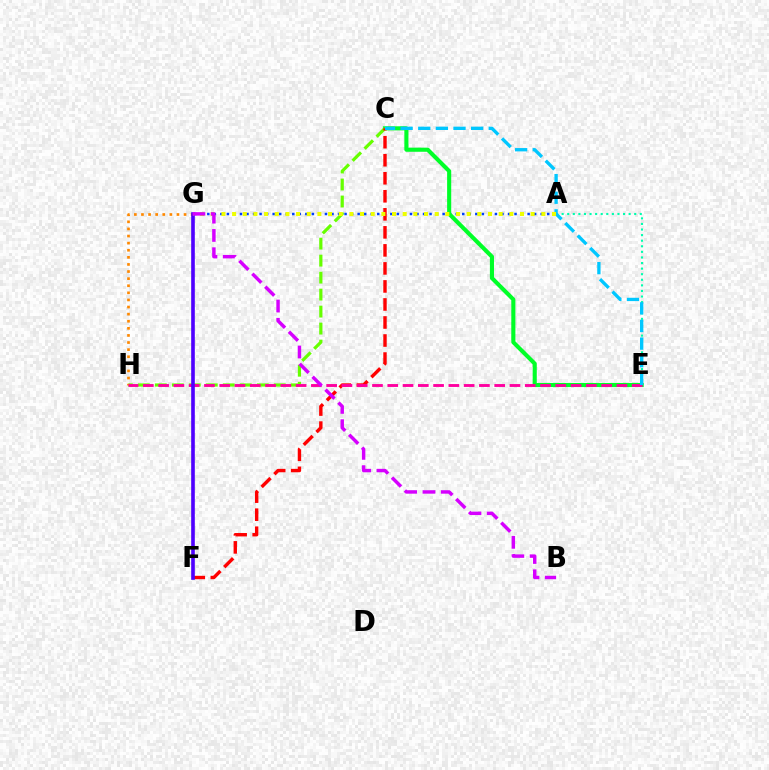{('A', 'E'): [{'color': '#00ffaf', 'line_style': 'dotted', 'thickness': 1.52}], ('A', 'G'): [{'color': '#003fff', 'line_style': 'dotted', 'thickness': 1.78}, {'color': '#eeff00', 'line_style': 'dotted', 'thickness': 2.9}], ('C', 'E'): [{'color': '#00ff27', 'line_style': 'solid', 'thickness': 2.95}, {'color': '#00c7ff', 'line_style': 'dashed', 'thickness': 2.39}], ('C', 'H'): [{'color': '#66ff00', 'line_style': 'dashed', 'thickness': 2.31}], ('C', 'F'): [{'color': '#ff0000', 'line_style': 'dashed', 'thickness': 2.45}], ('G', 'H'): [{'color': '#ff8800', 'line_style': 'dotted', 'thickness': 1.93}], ('E', 'H'): [{'color': '#ff00a0', 'line_style': 'dashed', 'thickness': 2.08}], ('F', 'G'): [{'color': '#4f00ff', 'line_style': 'solid', 'thickness': 2.61}], ('B', 'G'): [{'color': '#d600ff', 'line_style': 'dashed', 'thickness': 2.48}]}